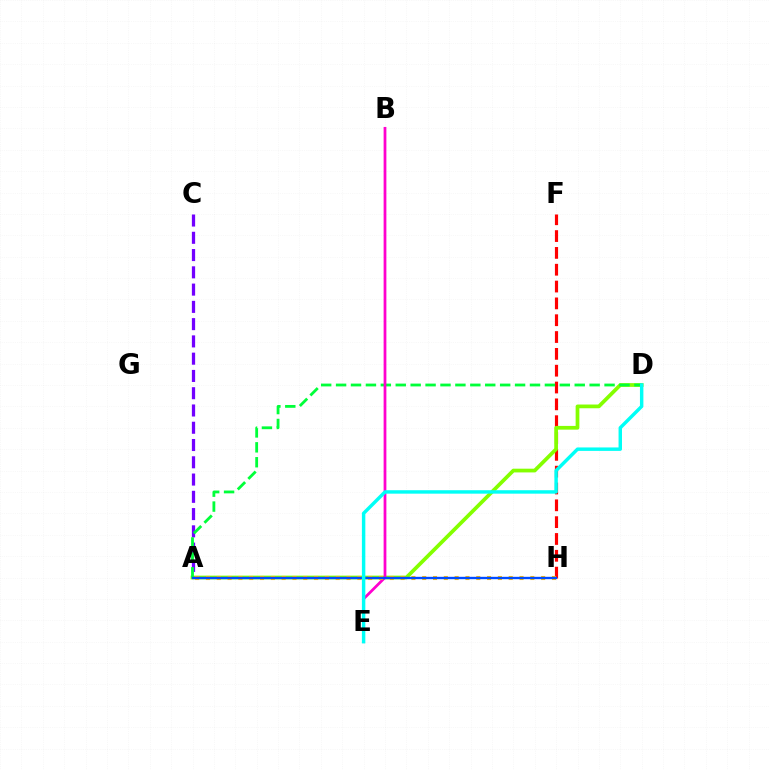{('A', 'C'): [{'color': '#7200ff', 'line_style': 'dashed', 'thickness': 2.35}], ('F', 'H'): [{'color': '#ff0000', 'line_style': 'dashed', 'thickness': 2.29}], ('A', 'D'): [{'color': '#84ff00', 'line_style': 'solid', 'thickness': 2.69}, {'color': '#00ff39', 'line_style': 'dashed', 'thickness': 2.03}], ('B', 'E'): [{'color': '#ff00cf', 'line_style': 'solid', 'thickness': 1.98}], ('A', 'H'): [{'color': '#ffbd00', 'line_style': 'dotted', 'thickness': 2.94}, {'color': '#004bff', 'line_style': 'solid', 'thickness': 1.7}], ('D', 'E'): [{'color': '#00fff6', 'line_style': 'solid', 'thickness': 2.48}]}